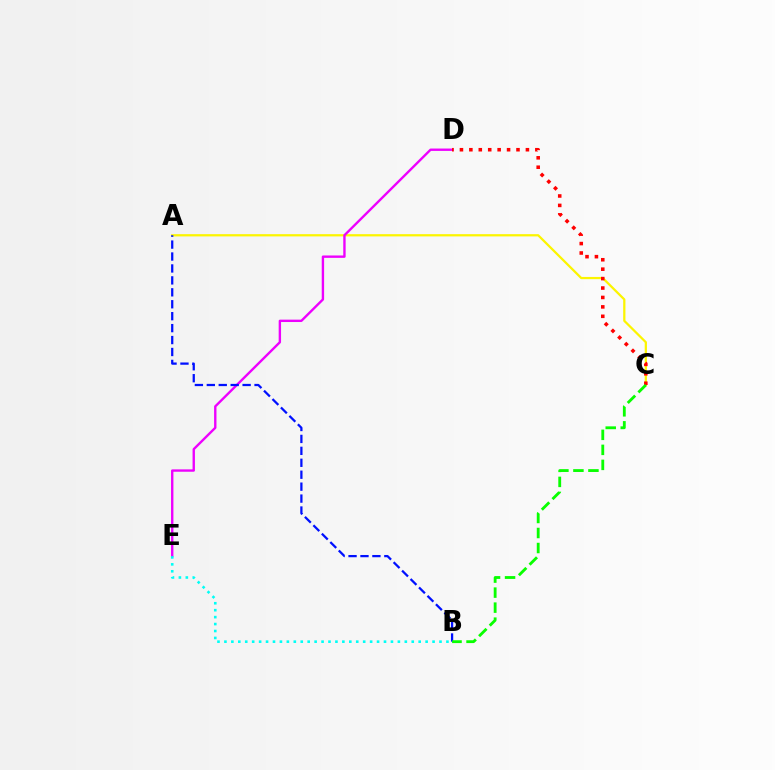{('A', 'C'): [{'color': '#fcf500', 'line_style': 'solid', 'thickness': 1.61}], ('D', 'E'): [{'color': '#ee00ff', 'line_style': 'solid', 'thickness': 1.71}], ('B', 'E'): [{'color': '#00fff6', 'line_style': 'dotted', 'thickness': 1.89}], ('C', 'D'): [{'color': '#ff0000', 'line_style': 'dotted', 'thickness': 2.56}], ('A', 'B'): [{'color': '#0010ff', 'line_style': 'dashed', 'thickness': 1.62}], ('B', 'C'): [{'color': '#08ff00', 'line_style': 'dashed', 'thickness': 2.04}]}